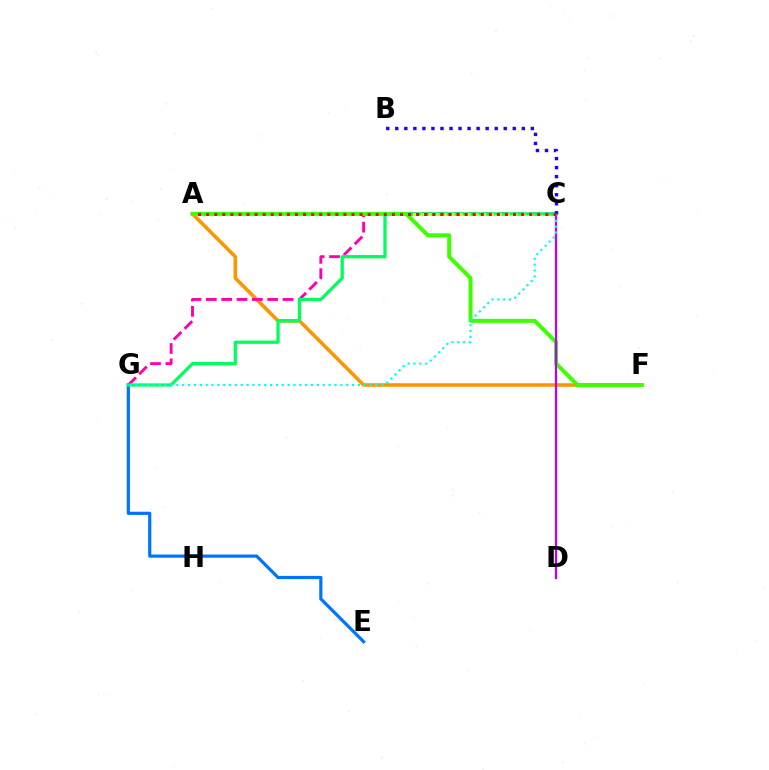{('A', 'F'): [{'color': '#ff9400', 'line_style': 'solid', 'thickness': 2.56}, {'color': '#3dff00', 'line_style': 'solid', 'thickness': 2.86}], ('E', 'G'): [{'color': '#0074ff', 'line_style': 'solid', 'thickness': 2.3}], ('C', 'G'): [{'color': '#ff00ac', 'line_style': 'dashed', 'thickness': 2.08}, {'color': '#00ff5c', 'line_style': 'solid', 'thickness': 2.34}, {'color': '#00fff6', 'line_style': 'dotted', 'thickness': 1.59}], ('A', 'C'): [{'color': '#d1ff00', 'line_style': 'dotted', 'thickness': 2.12}, {'color': '#ff0000', 'line_style': 'dotted', 'thickness': 2.19}], ('C', 'D'): [{'color': '#b900ff', 'line_style': 'solid', 'thickness': 1.62}], ('B', 'C'): [{'color': '#2500ff', 'line_style': 'dotted', 'thickness': 2.46}]}